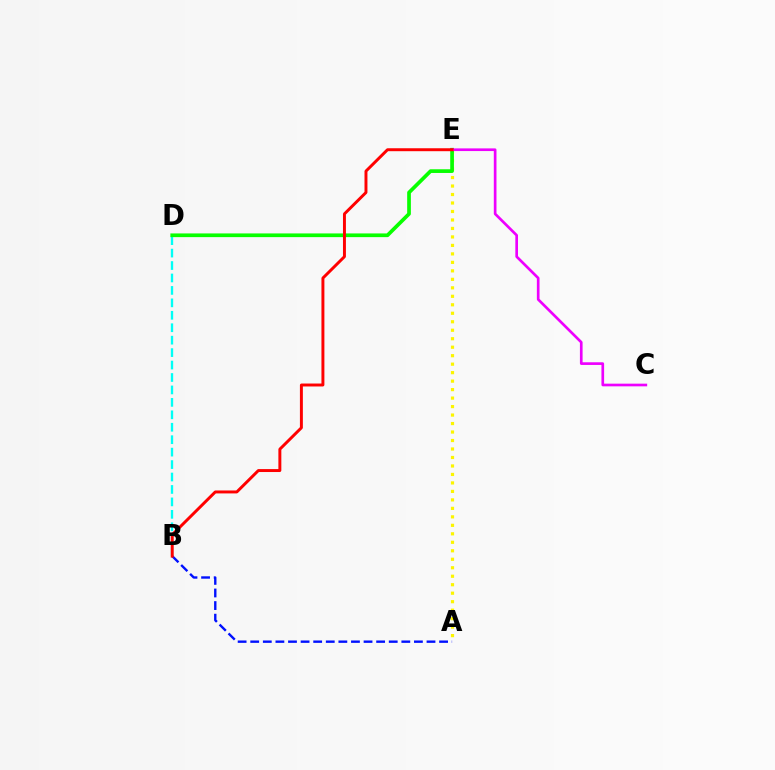{('B', 'D'): [{'color': '#00fff6', 'line_style': 'dashed', 'thickness': 1.69}], ('A', 'E'): [{'color': '#fcf500', 'line_style': 'dotted', 'thickness': 2.3}], ('D', 'E'): [{'color': '#08ff00', 'line_style': 'solid', 'thickness': 2.67}], ('C', 'E'): [{'color': '#ee00ff', 'line_style': 'solid', 'thickness': 1.92}], ('A', 'B'): [{'color': '#0010ff', 'line_style': 'dashed', 'thickness': 1.71}], ('B', 'E'): [{'color': '#ff0000', 'line_style': 'solid', 'thickness': 2.12}]}